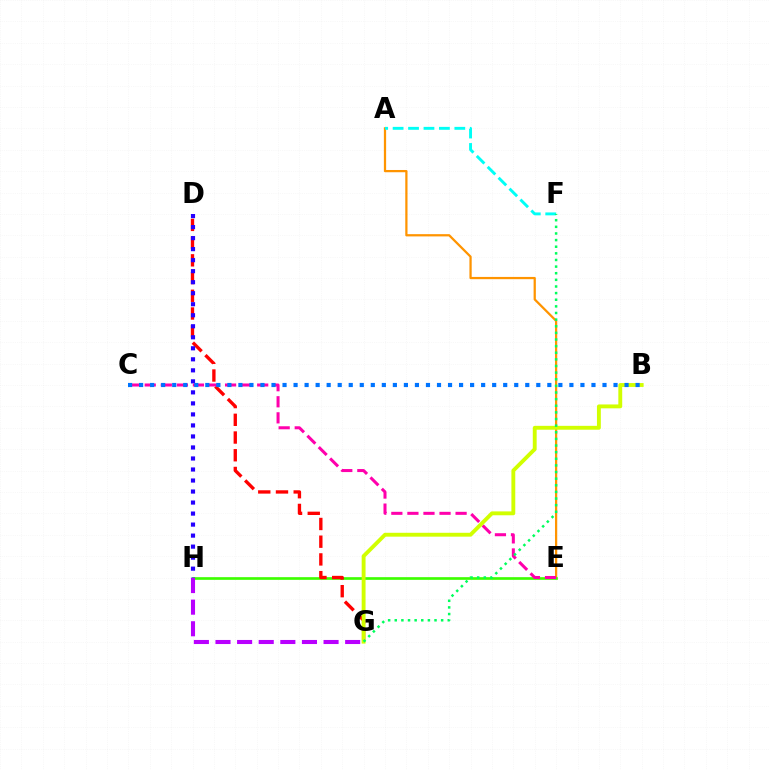{('A', 'E'): [{'color': '#ff9400', 'line_style': 'solid', 'thickness': 1.62}], ('E', 'H'): [{'color': '#3dff00', 'line_style': 'solid', 'thickness': 1.92}], ('A', 'F'): [{'color': '#00fff6', 'line_style': 'dashed', 'thickness': 2.1}], ('D', 'G'): [{'color': '#ff0000', 'line_style': 'dashed', 'thickness': 2.41}], ('D', 'H'): [{'color': '#2500ff', 'line_style': 'dotted', 'thickness': 2.99}], ('C', 'E'): [{'color': '#ff00ac', 'line_style': 'dashed', 'thickness': 2.18}], ('B', 'G'): [{'color': '#d1ff00', 'line_style': 'solid', 'thickness': 2.79}], ('B', 'C'): [{'color': '#0074ff', 'line_style': 'dotted', 'thickness': 3.0}], ('G', 'H'): [{'color': '#b900ff', 'line_style': 'dashed', 'thickness': 2.94}], ('F', 'G'): [{'color': '#00ff5c', 'line_style': 'dotted', 'thickness': 1.8}]}